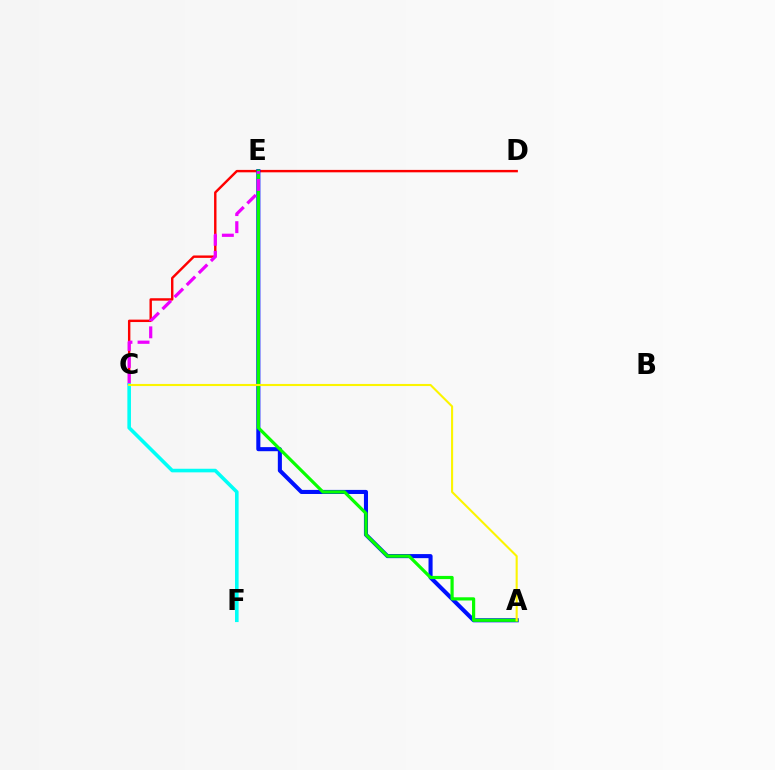{('C', 'D'): [{'color': '#ff0000', 'line_style': 'solid', 'thickness': 1.74}], ('A', 'E'): [{'color': '#0010ff', 'line_style': 'solid', 'thickness': 2.94}, {'color': '#08ff00', 'line_style': 'solid', 'thickness': 2.3}], ('C', 'E'): [{'color': '#ee00ff', 'line_style': 'dashed', 'thickness': 2.32}], ('C', 'F'): [{'color': '#00fff6', 'line_style': 'solid', 'thickness': 2.59}], ('A', 'C'): [{'color': '#fcf500', 'line_style': 'solid', 'thickness': 1.52}]}